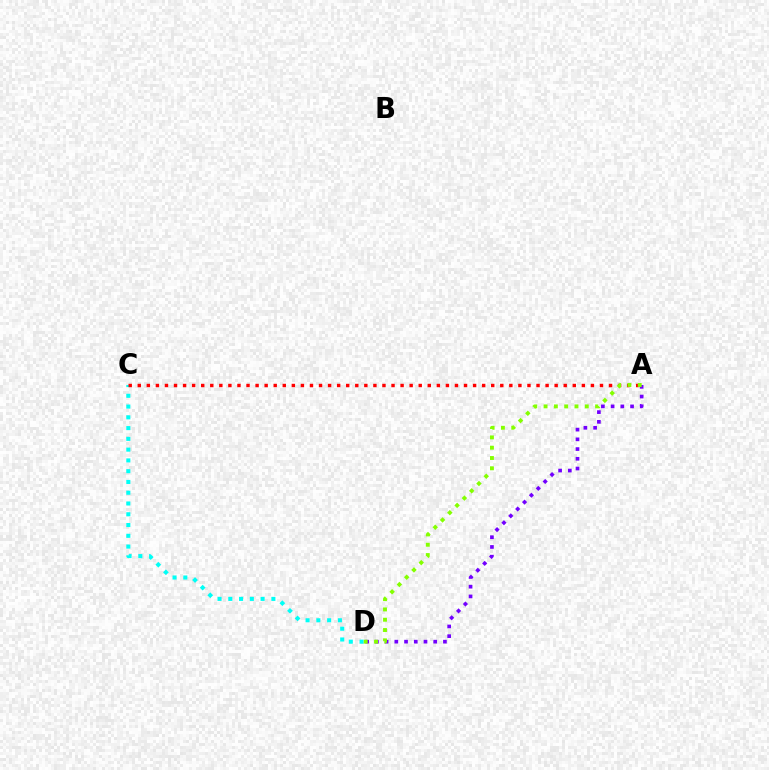{('C', 'D'): [{'color': '#00fff6', 'line_style': 'dotted', 'thickness': 2.93}], ('A', 'C'): [{'color': '#ff0000', 'line_style': 'dotted', 'thickness': 2.46}], ('A', 'D'): [{'color': '#7200ff', 'line_style': 'dotted', 'thickness': 2.64}, {'color': '#84ff00', 'line_style': 'dotted', 'thickness': 2.8}]}